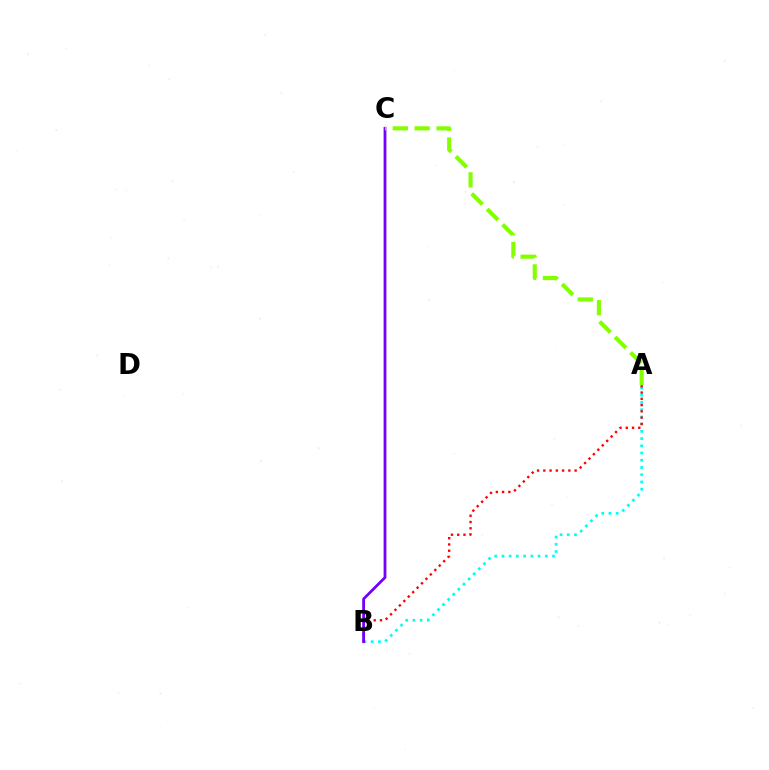{('A', 'B'): [{'color': '#00fff6', 'line_style': 'dotted', 'thickness': 1.96}, {'color': '#ff0000', 'line_style': 'dotted', 'thickness': 1.7}], ('B', 'C'): [{'color': '#7200ff', 'line_style': 'solid', 'thickness': 2.0}], ('A', 'C'): [{'color': '#84ff00', 'line_style': 'dashed', 'thickness': 2.97}]}